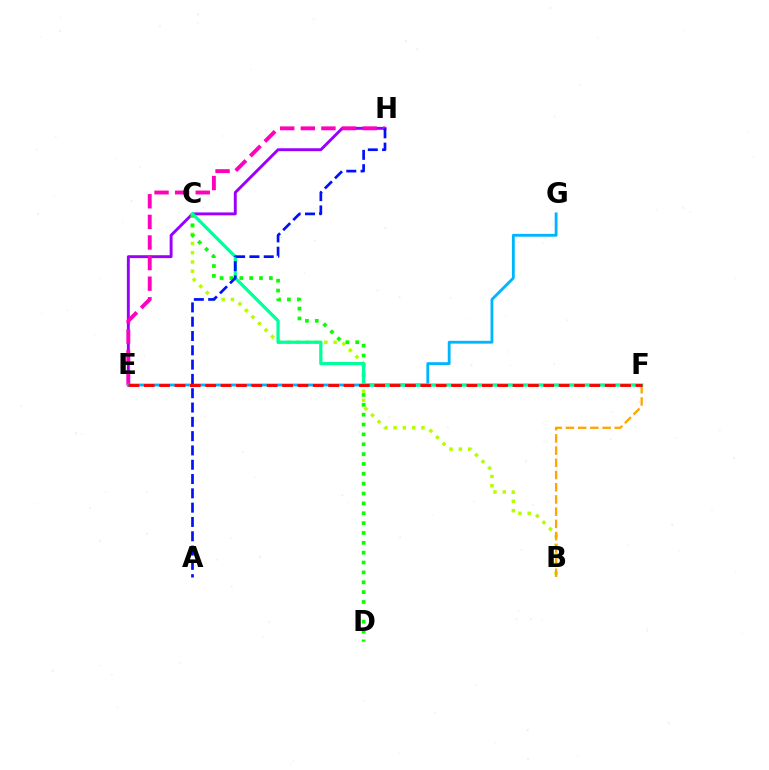{('E', 'H'): [{'color': '#9b00ff', 'line_style': 'solid', 'thickness': 2.1}, {'color': '#ff00bd', 'line_style': 'dashed', 'thickness': 2.8}], ('B', 'C'): [{'color': '#b3ff00', 'line_style': 'dotted', 'thickness': 2.52}], ('E', 'G'): [{'color': '#00b5ff', 'line_style': 'solid', 'thickness': 2.04}], ('C', 'D'): [{'color': '#08ff00', 'line_style': 'dotted', 'thickness': 2.68}], ('B', 'F'): [{'color': '#ffa500', 'line_style': 'dashed', 'thickness': 1.66}], ('C', 'F'): [{'color': '#00ff9d', 'line_style': 'solid', 'thickness': 2.33}], ('A', 'H'): [{'color': '#0010ff', 'line_style': 'dashed', 'thickness': 1.94}], ('E', 'F'): [{'color': '#ff0000', 'line_style': 'dashed', 'thickness': 2.09}]}